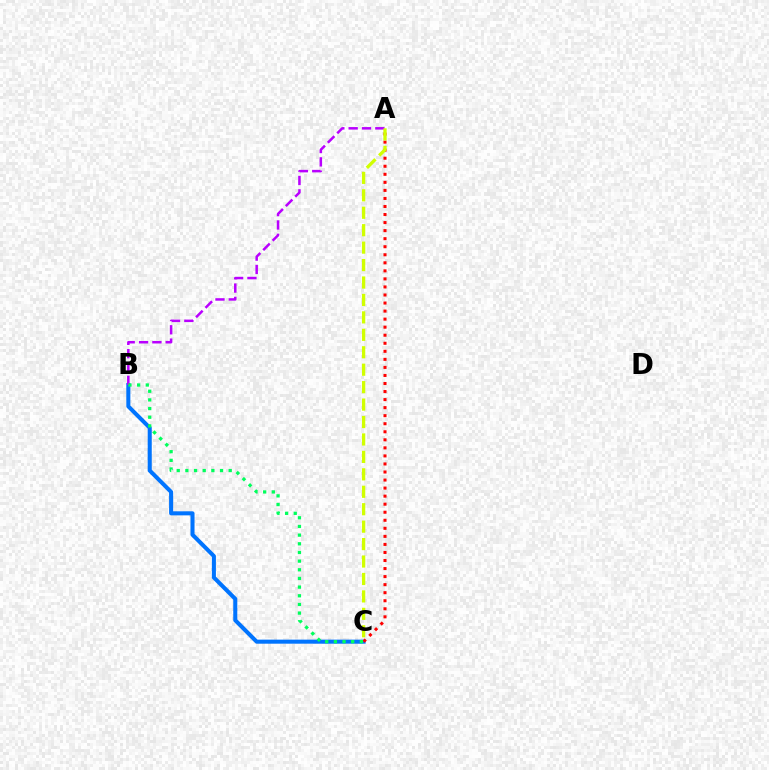{('B', 'C'): [{'color': '#0074ff', 'line_style': 'solid', 'thickness': 2.92}, {'color': '#00ff5c', 'line_style': 'dotted', 'thickness': 2.35}], ('A', 'B'): [{'color': '#b900ff', 'line_style': 'dashed', 'thickness': 1.81}], ('A', 'C'): [{'color': '#ff0000', 'line_style': 'dotted', 'thickness': 2.19}, {'color': '#d1ff00', 'line_style': 'dashed', 'thickness': 2.37}]}